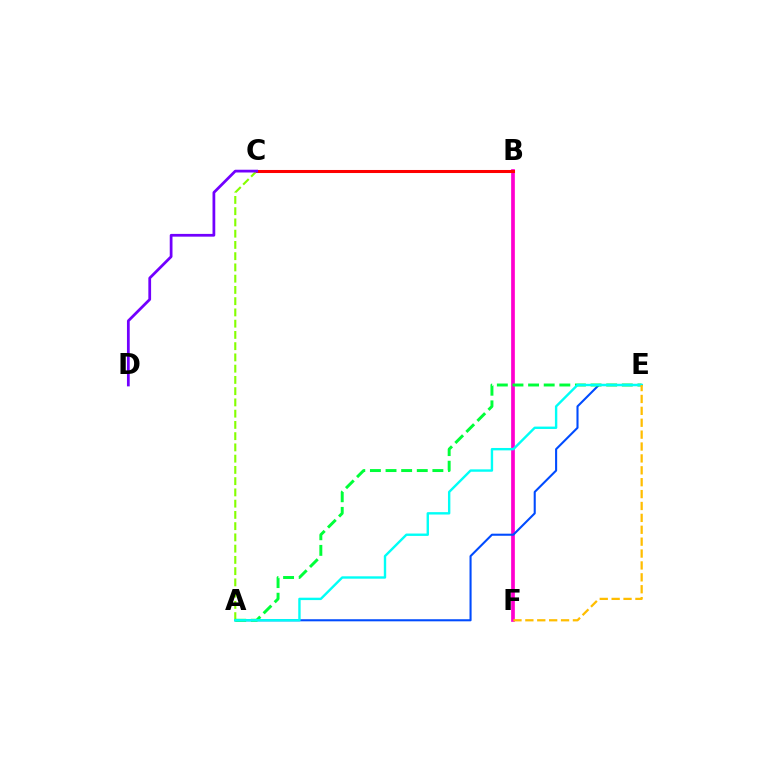{('B', 'F'): [{'color': '#ff00cf', 'line_style': 'solid', 'thickness': 2.67}], ('A', 'E'): [{'color': '#004bff', 'line_style': 'solid', 'thickness': 1.5}, {'color': '#00ff39', 'line_style': 'dashed', 'thickness': 2.12}, {'color': '#00fff6', 'line_style': 'solid', 'thickness': 1.72}], ('A', 'C'): [{'color': '#84ff00', 'line_style': 'dashed', 'thickness': 1.53}], ('B', 'C'): [{'color': '#ff0000', 'line_style': 'solid', 'thickness': 2.19}], ('C', 'D'): [{'color': '#7200ff', 'line_style': 'solid', 'thickness': 1.98}], ('E', 'F'): [{'color': '#ffbd00', 'line_style': 'dashed', 'thickness': 1.62}]}